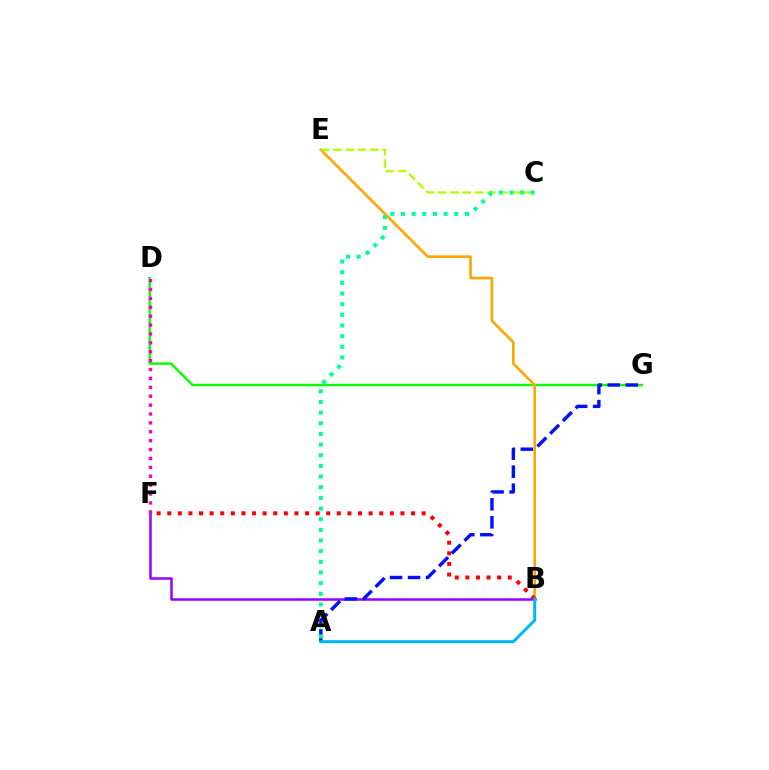{('D', 'G'): [{'color': '#08ff00', 'line_style': 'solid', 'thickness': 1.74}], ('B', 'E'): [{'color': '#ffa500', 'line_style': 'solid', 'thickness': 1.9}], ('B', 'F'): [{'color': '#ff0000', 'line_style': 'dotted', 'thickness': 2.88}, {'color': '#9b00ff', 'line_style': 'solid', 'thickness': 1.81}], ('A', 'G'): [{'color': '#0010ff', 'line_style': 'dashed', 'thickness': 2.45}], ('C', 'E'): [{'color': '#b3ff00', 'line_style': 'dashed', 'thickness': 1.67}], ('A', 'B'): [{'color': '#00b5ff', 'line_style': 'solid', 'thickness': 2.15}], ('D', 'F'): [{'color': '#ff00bd', 'line_style': 'dotted', 'thickness': 2.42}], ('A', 'C'): [{'color': '#00ff9d', 'line_style': 'dotted', 'thickness': 2.9}]}